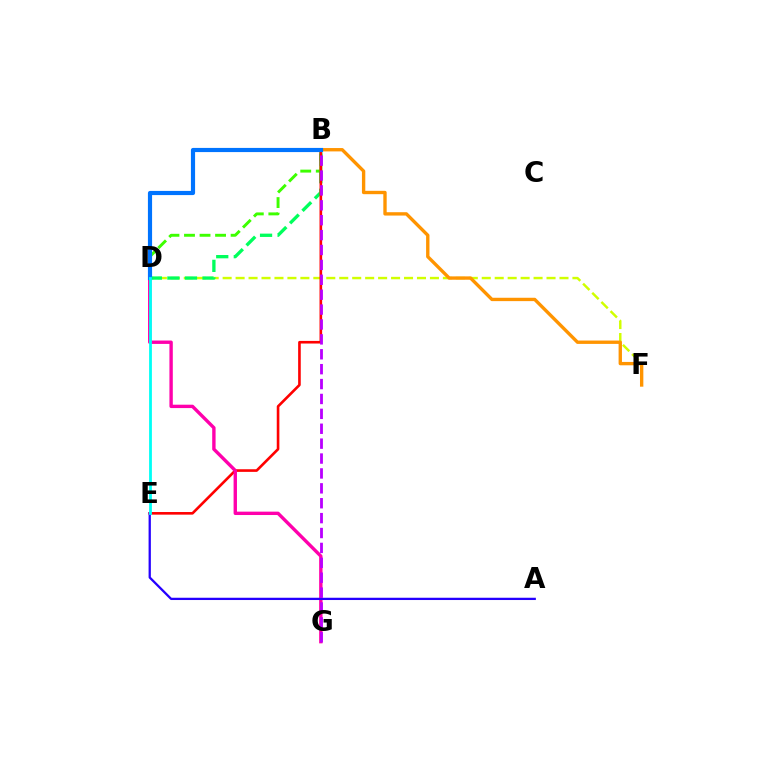{('D', 'F'): [{'color': '#d1ff00', 'line_style': 'dashed', 'thickness': 1.76}], ('B', 'D'): [{'color': '#3dff00', 'line_style': 'dashed', 'thickness': 2.11}, {'color': '#00ff5c', 'line_style': 'dashed', 'thickness': 2.39}, {'color': '#0074ff', 'line_style': 'solid', 'thickness': 3.0}], ('B', 'F'): [{'color': '#ff9400', 'line_style': 'solid', 'thickness': 2.42}], ('B', 'E'): [{'color': '#ff0000', 'line_style': 'solid', 'thickness': 1.89}], ('D', 'G'): [{'color': '#ff00ac', 'line_style': 'solid', 'thickness': 2.43}], ('A', 'E'): [{'color': '#2500ff', 'line_style': 'solid', 'thickness': 1.64}], ('B', 'G'): [{'color': '#b900ff', 'line_style': 'dashed', 'thickness': 2.02}], ('D', 'E'): [{'color': '#00fff6', 'line_style': 'solid', 'thickness': 2.01}]}